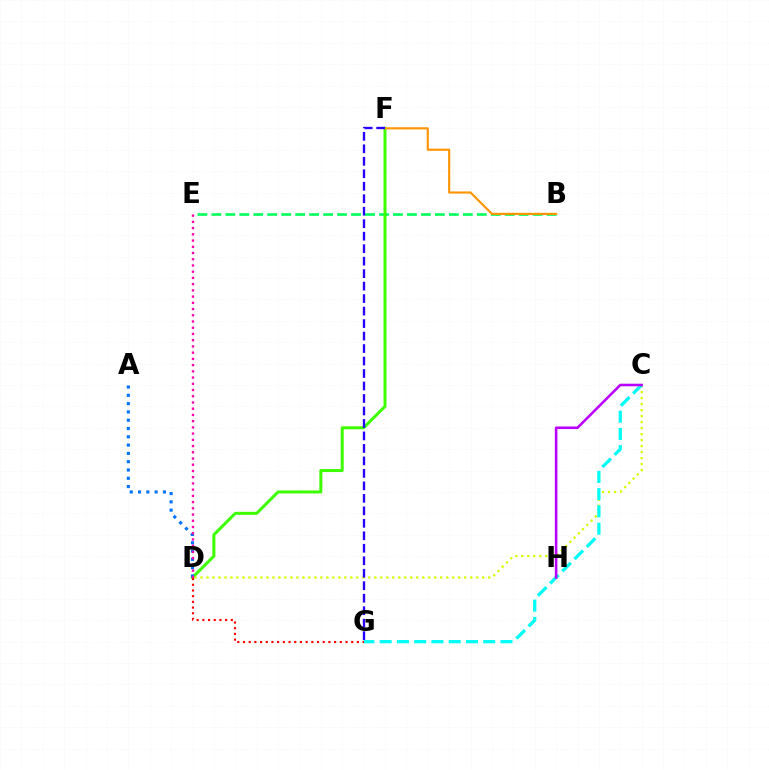{('B', 'E'): [{'color': '#00ff5c', 'line_style': 'dashed', 'thickness': 1.9}], ('D', 'F'): [{'color': '#3dff00', 'line_style': 'solid', 'thickness': 2.15}], ('C', 'D'): [{'color': '#d1ff00', 'line_style': 'dotted', 'thickness': 1.63}], ('B', 'F'): [{'color': '#ff9400', 'line_style': 'solid', 'thickness': 1.54}], ('A', 'D'): [{'color': '#0074ff', 'line_style': 'dotted', 'thickness': 2.25}], ('D', 'E'): [{'color': '#ff00ac', 'line_style': 'dotted', 'thickness': 1.69}], ('C', 'G'): [{'color': '#00fff6', 'line_style': 'dashed', 'thickness': 2.34}], ('C', 'H'): [{'color': '#b900ff', 'line_style': 'solid', 'thickness': 1.86}], ('F', 'G'): [{'color': '#2500ff', 'line_style': 'dashed', 'thickness': 1.7}], ('D', 'G'): [{'color': '#ff0000', 'line_style': 'dotted', 'thickness': 1.55}]}